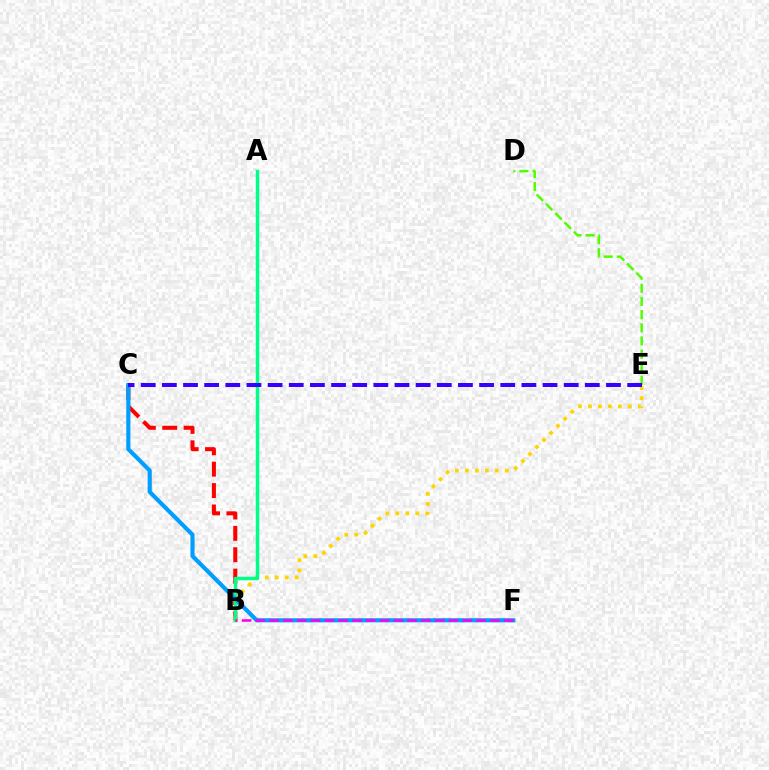{('B', 'C'): [{'color': '#ff0000', 'line_style': 'dashed', 'thickness': 2.91}], ('B', 'E'): [{'color': '#ffd500', 'line_style': 'dotted', 'thickness': 2.71}], ('A', 'B'): [{'color': '#00ff86', 'line_style': 'solid', 'thickness': 2.49}], ('C', 'F'): [{'color': '#009eff', 'line_style': 'solid', 'thickness': 2.97}], ('D', 'E'): [{'color': '#4fff00', 'line_style': 'dashed', 'thickness': 1.79}], ('B', 'F'): [{'color': '#ff00ed', 'line_style': 'dashed', 'thickness': 1.87}], ('C', 'E'): [{'color': '#3700ff', 'line_style': 'dashed', 'thickness': 2.87}]}